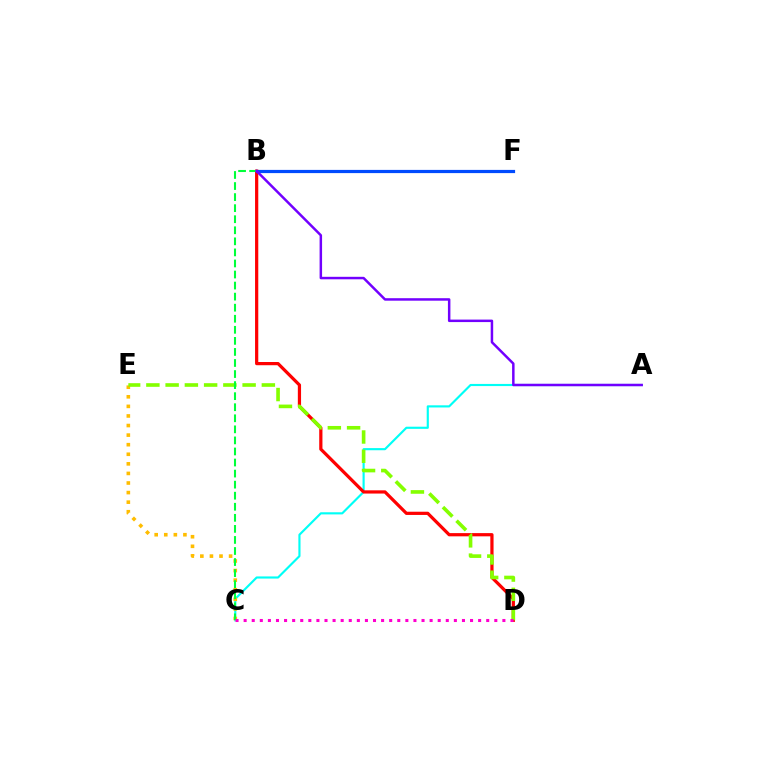{('A', 'C'): [{'color': '#00fff6', 'line_style': 'solid', 'thickness': 1.55}], ('B', 'D'): [{'color': '#ff0000', 'line_style': 'solid', 'thickness': 2.32}], ('C', 'E'): [{'color': '#ffbd00', 'line_style': 'dotted', 'thickness': 2.6}], ('D', 'E'): [{'color': '#84ff00', 'line_style': 'dashed', 'thickness': 2.61}], ('B', 'F'): [{'color': '#004bff', 'line_style': 'solid', 'thickness': 2.3}], ('B', 'C'): [{'color': '#00ff39', 'line_style': 'dashed', 'thickness': 1.5}], ('A', 'B'): [{'color': '#7200ff', 'line_style': 'solid', 'thickness': 1.79}], ('C', 'D'): [{'color': '#ff00cf', 'line_style': 'dotted', 'thickness': 2.2}]}